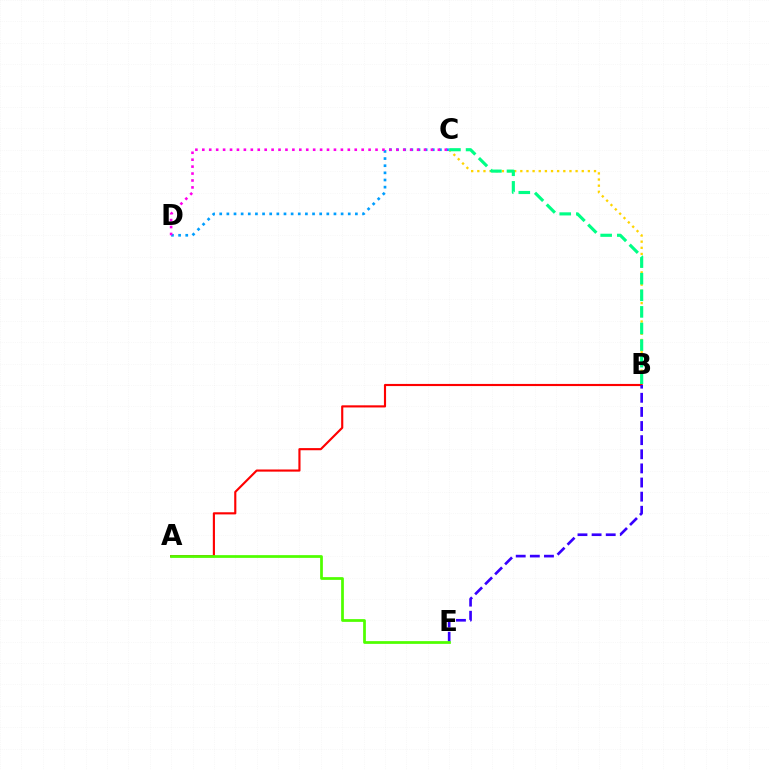{('B', 'C'): [{'color': '#ffd500', 'line_style': 'dotted', 'thickness': 1.67}, {'color': '#00ff86', 'line_style': 'dashed', 'thickness': 2.25}], ('A', 'B'): [{'color': '#ff0000', 'line_style': 'solid', 'thickness': 1.54}], ('C', 'D'): [{'color': '#009eff', 'line_style': 'dotted', 'thickness': 1.94}, {'color': '#ff00ed', 'line_style': 'dotted', 'thickness': 1.88}], ('B', 'E'): [{'color': '#3700ff', 'line_style': 'dashed', 'thickness': 1.92}], ('A', 'E'): [{'color': '#4fff00', 'line_style': 'solid', 'thickness': 1.97}]}